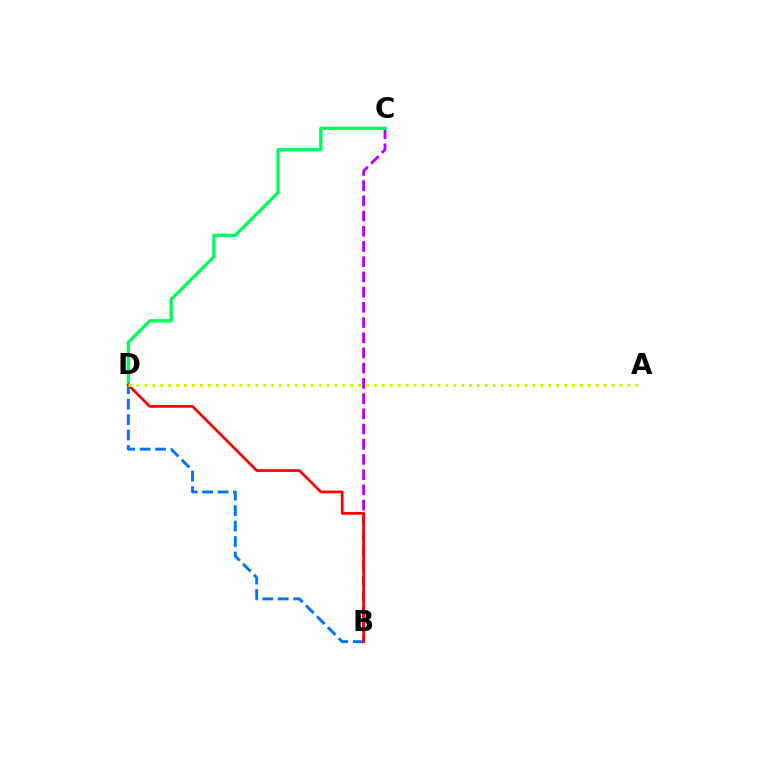{('B', 'D'): [{'color': '#0074ff', 'line_style': 'dashed', 'thickness': 2.1}, {'color': '#ff0000', 'line_style': 'solid', 'thickness': 1.98}], ('B', 'C'): [{'color': '#b900ff', 'line_style': 'dashed', 'thickness': 2.07}], ('C', 'D'): [{'color': '#00ff5c', 'line_style': 'solid', 'thickness': 2.41}], ('A', 'D'): [{'color': '#d1ff00', 'line_style': 'dotted', 'thickness': 2.15}]}